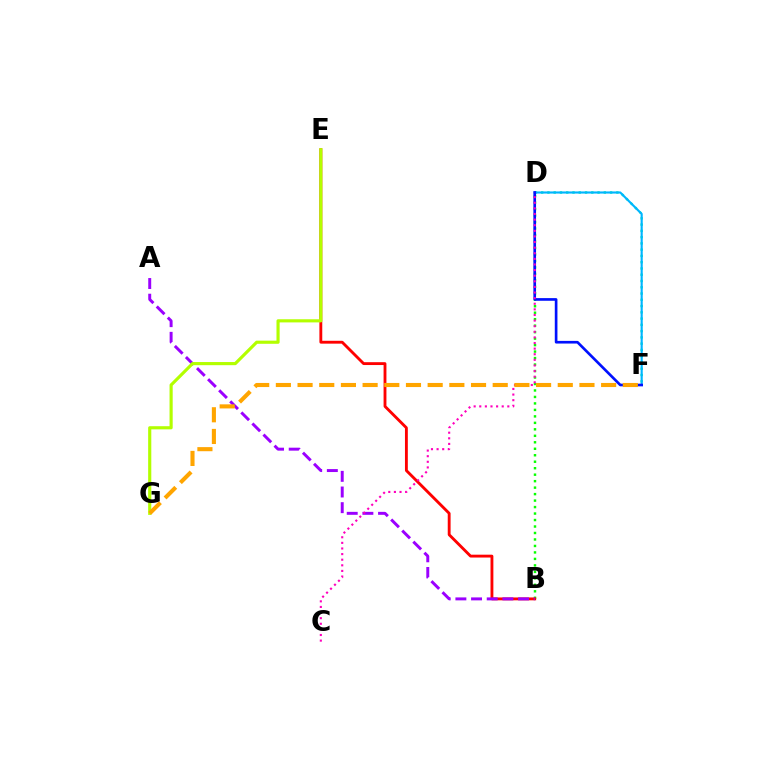{('D', 'F'): [{'color': '#00ff9d', 'line_style': 'dotted', 'thickness': 1.7}, {'color': '#00b5ff', 'line_style': 'solid', 'thickness': 1.54}, {'color': '#0010ff', 'line_style': 'solid', 'thickness': 1.92}], ('B', 'D'): [{'color': '#08ff00', 'line_style': 'dotted', 'thickness': 1.76}], ('B', 'E'): [{'color': '#ff0000', 'line_style': 'solid', 'thickness': 2.06}], ('A', 'B'): [{'color': '#9b00ff', 'line_style': 'dashed', 'thickness': 2.13}], ('C', 'D'): [{'color': '#ff00bd', 'line_style': 'dotted', 'thickness': 1.52}], ('E', 'G'): [{'color': '#b3ff00', 'line_style': 'solid', 'thickness': 2.26}], ('F', 'G'): [{'color': '#ffa500', 'line_style': 'dashed', 'thickness': 2.95}]}